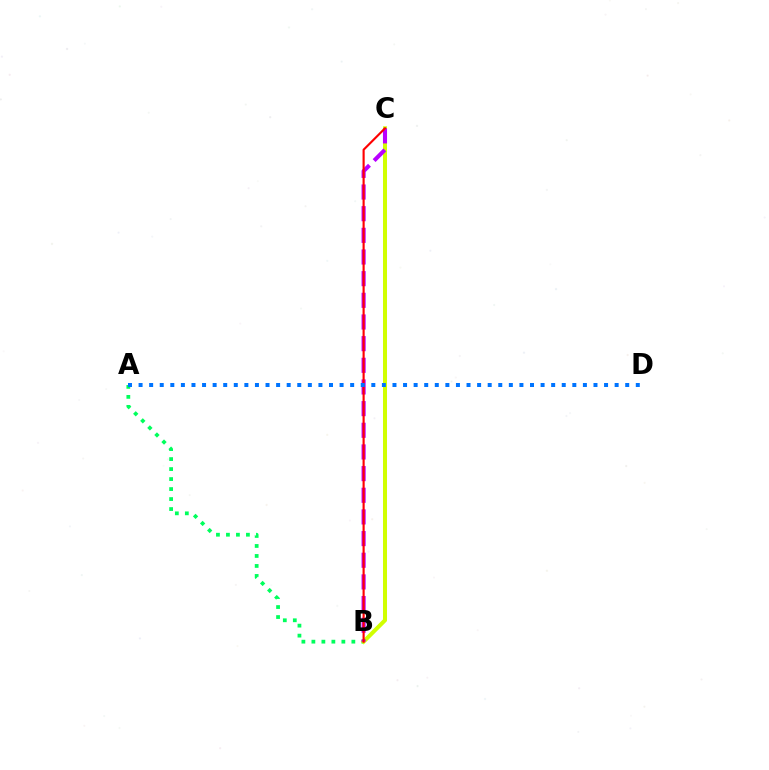{('A', 'B'): [{'color': '#00ff5c', 'line_style': 'dotted', 'thickness': 2.72}], ('B', 'C'): [{'color': '#d1ff00', 'line_style': 'solid', 'thickness': 2.89}, {'color': '#b900ff', 'line_style': 'dashed', 'thickness': 2.94}, {'color': '#ff0000', 'line_style': 'solid', 'thickness': 1.54}], ('A', 'D'): [{'color': '#0074ff', 'line_style': 'dotted', 'thickness': 2.87}]}